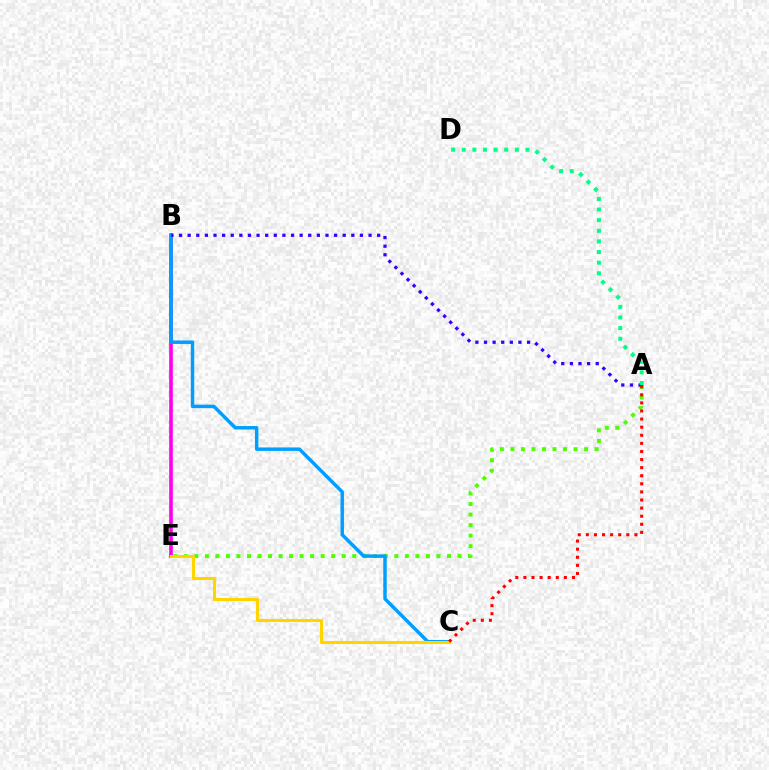{('B', 'E'): [{'color': '#ff00ed', 'line_style': 'solid', 'thickness': 2.6}], ('A', 'E'): [{'color': '#4fff00', 'line_style': 'dotted', 'thickness': 2.86}], ('B', 'C'): [{'color': '#009eff', 'line_style': 'solid', 'thickness': 2.49}], ('C', 'E'): [{'color': '#ffd500', 'line_style': 'solid', 'thickness': 2.22}], ('A', 'B'): [{'color': '#3700ff', 'line_style': 'dotted', 'thickness': 2.34}], ('A', 'D'): [{'color': '#00ff86', 'line_style': 'dotted', 'thickness': 2.89}], ('A', 'C'): [{'color': '#ff0000', 'line_style': 'dotted', 'thickness': 2.2}]}